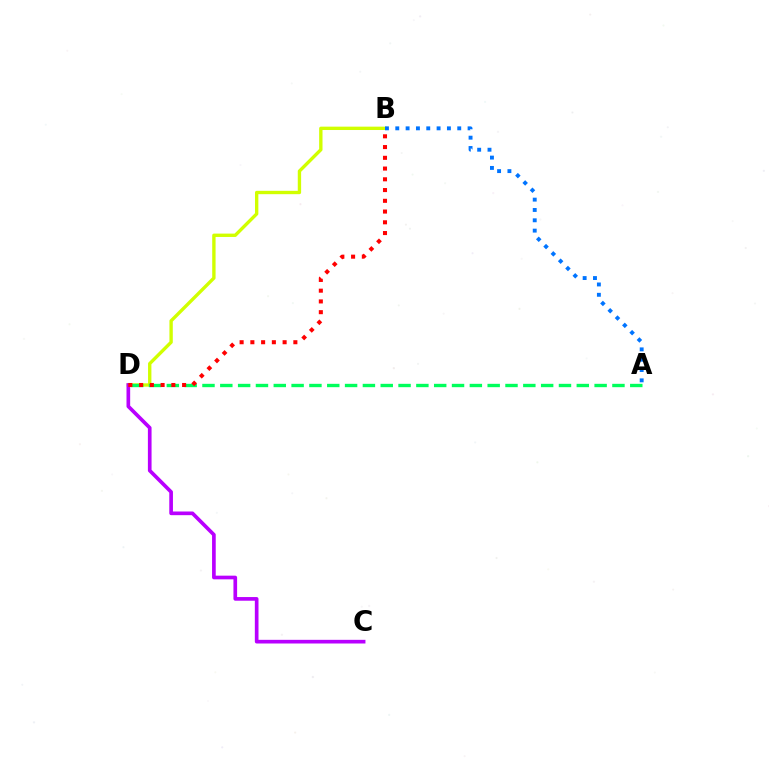{('B', 'D'): [{'color': '#d1ff00', 'line_style': 'solid', 'thickness': 2.42}, {'color': '#ff0000', 'line_style': 'dotted', 'thickness': 2.92}], ('A', 'B'): [{'color': '#0074ff', 'line_style': 'dotted', 'thickness': 2.81}], ('A', 'D'): [{'color': '#00ff5c', 'line_style': 'dashed', 'thickness': 2.42}], ('C', 'D'): [{'color': '#b900ff', 'line_style': 'solid', 'thickness': 2.64}]}